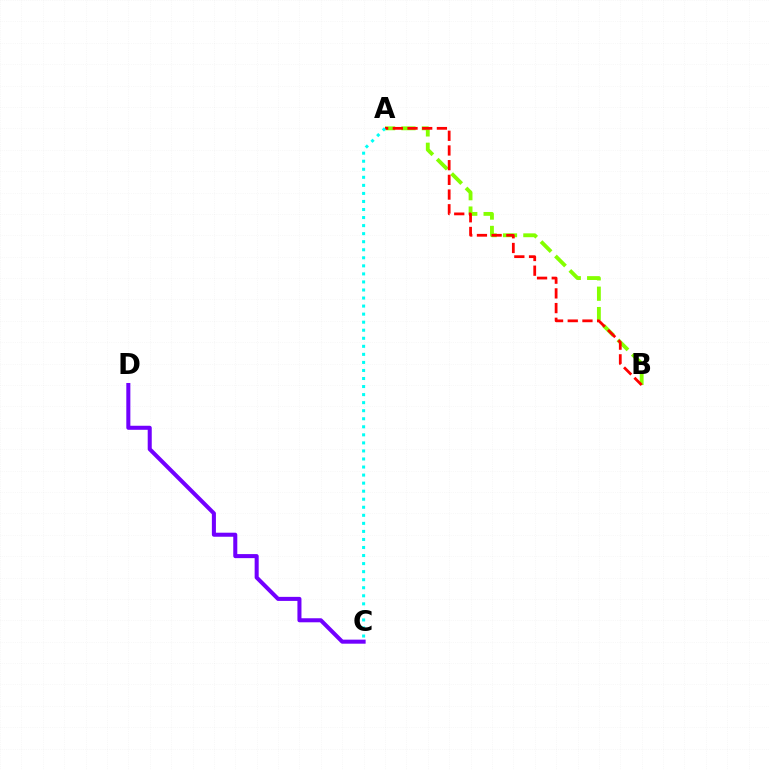{('A', 'B'): [{'color': '#84ff00', 'line_style': 'dashed', 'thickness': 2.77}, {'color': '#ff0000', 'line_style': 'dashed', 'thickness': 2.0}], ('C', 'D'): [{'color': '#7200ff', 'line_style': 'solid', 'thickness': 2.91}], ('A', 'C'): [{'color': '#00fff6', 'line_style': 'dotted', 'thickness': 2.19}]}